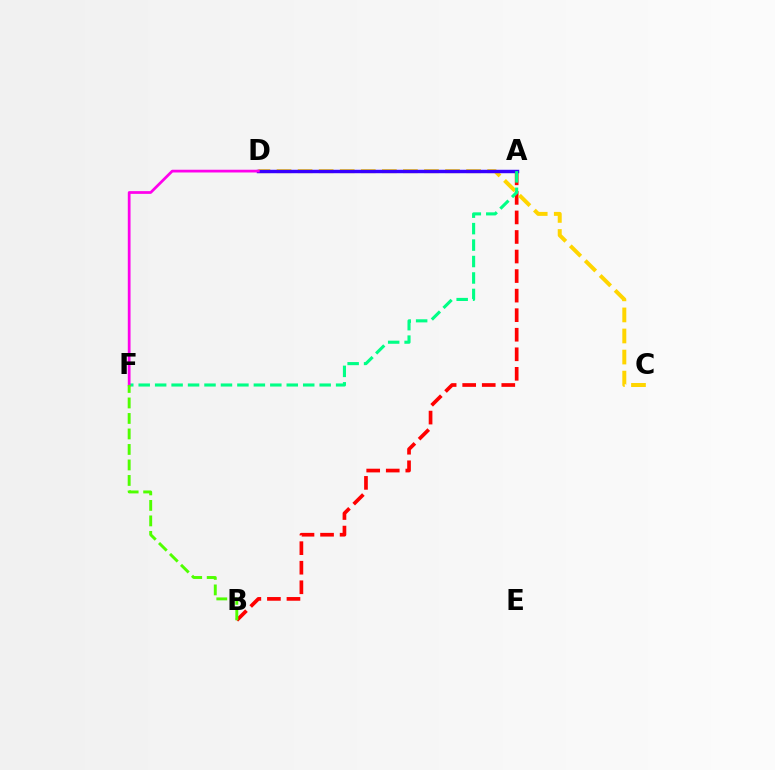{('A', 'B'): [{'color': '#ff0000', 'line_style': 'dashed', 'thickness': 2.66}], ('C', 'D'): [{'color': '#ffd500', 'line_style': 'dashed', 'thickness': 2.86}], ('A', 'D'): [{'color': '#009eff', 'line_style': 'dotted', 'thickness': 1.89}, {'color': '#3700ff', 'line_style': 'solid', 'thickness': 2.48}], ('A', 'F'): [{'color': '#00ff86', 'line_style': 'dashed', 'thickness': 2.23}], ('D', 'F'): [{'color': '#ff00ed', 'line_style': 'solid', 'thickness': 1.97}], ('B', 'F'): [{'color': '#4fff00', 'line_style': 'dashed', 'thickness': 2.1}]}